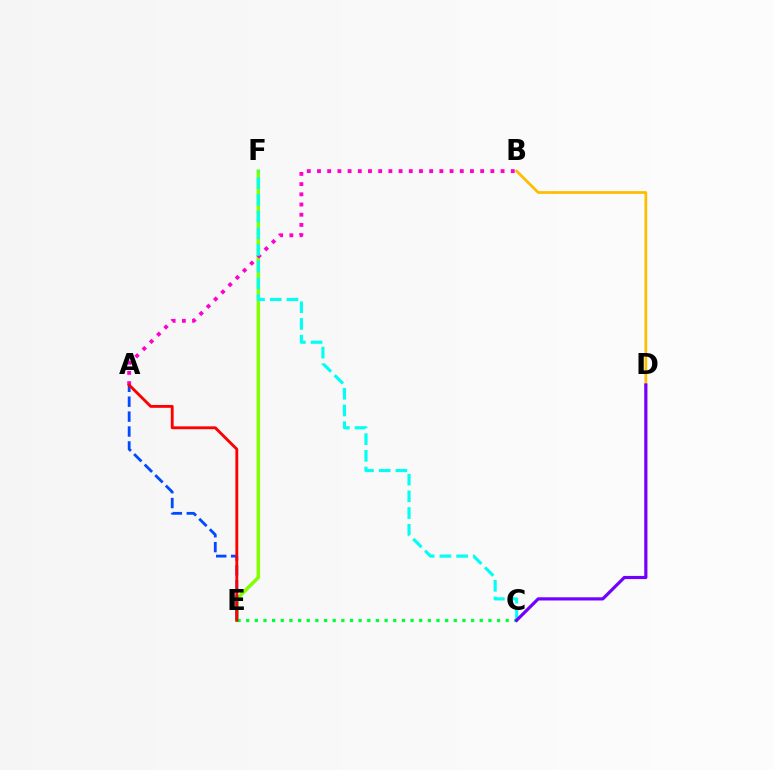{('E', 'F'): [{'color': '#84ff00', 'line_style': 'solid', 'thickness': 2.52}], ('A', 'B'): [{'color': '#ff00cf', 'line_style': 'dotted', 'thickness': 2.77}], ('C', 'F'): [{'color': '#00fff6', 'line_style': 'dashed', 'thickness': 2.27}], ('B', 'D'): [{'color': '#ffbd00', 'line_style': 'solid', 'thickness': 1.98}], ('C', 'E'): [{'color': '#00ff39', 'line_style': 'dotted', 'thickness': 2.35}], ('A', 'E'): [{'color': '#004bff', 'line_style': 'dashed', 'thickness': 2.03}, {'color': '#ff0000', 'line_style': 'solid', 'thickness': 2.06}], ('C', 'D'): [{'color': '#7200ff', 'line_style': 'solid', 'thickness': 2.29}]}